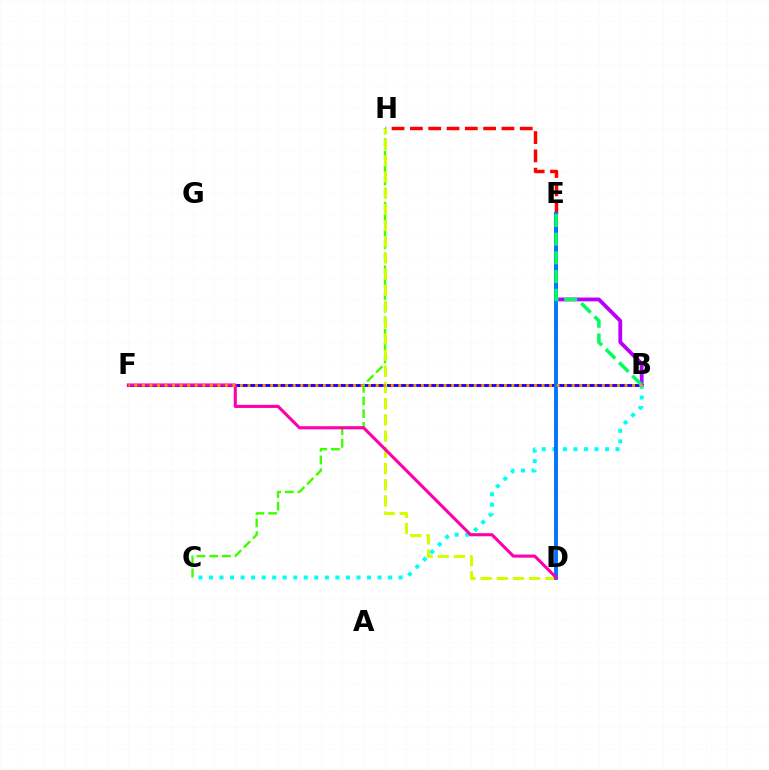{('B', 'F'): [{'color': '#2500ff', 'line_style': 'solid', 'thickness': 2.11}, {'color': '#ff9400', 'line_style': 'dotted', 'thickness': 2.05}], ('C', 'H'): [{'color': '#3dff00', 'line_style': 'dashed', 'thickness': 1.73}], ('B', 'E'): [{'color': '#b900ff', 'line_style': 'solid', 'thickness': 2.74}, {'color': '#00ff5c', 'line_style': 'dashed', 'thickness': 2.54}], ('B', 'C'): [{'color': '#00fff6', 'line_style': 'dotted', 'thickness': 2.86}], ('E', 'H'): [{'color': '#ff0000', 'line_style': 'dashed', 'thickness': 2.49}], ('D', 'H'): [{'color': '#d1ff00', 'line_style': 'dashed', 'thickness': 2.2}], ('D', 'E'): [{'color': '#0074ff', 'line_style': 'solid', 'thickness': 2.78}], ('D', 'F'): [{'color': '#ff00ac', 'line_style': 'solid', 'thickness': 2.24}]}